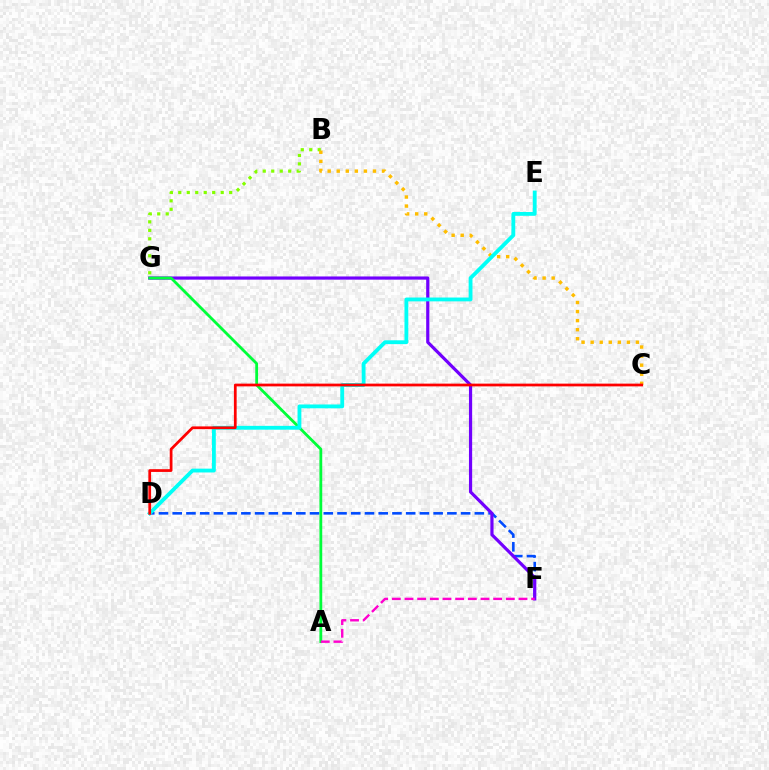{('B', 'G'): [{'color': '#84ff00', 'line_style': 'dotted', 'thickness': 2.31}], ('D', 'F'): [{'color': '#004bff', 'line_style': 'dashed', 'thickness': 1.87}], ('B', 'C'): [{'color': '#ffbd00', 'line_style': 'dotted', 'thickness': 2.46}], ('F', 'G'): [{'color': '#7200ff', 'line_style': 'solid', 'thickness': 2.3}], ('A', 'G'): [{'color': '#00ff39', 'line_style': 'solid', 'thickness': 2.02}], ('D', 'E'): [{'color': '#00fff6', 'line_style': 'solid', 'thickness': 2.76}], ('C', 'D'): [{'color': '#ff0000', 'line_style': 'solid', 'thickness': 1.98}], ('A', 'F'): [{'color': '#ff00cf', 'line_style': 'dashed', 'thickness': 1.72}]}